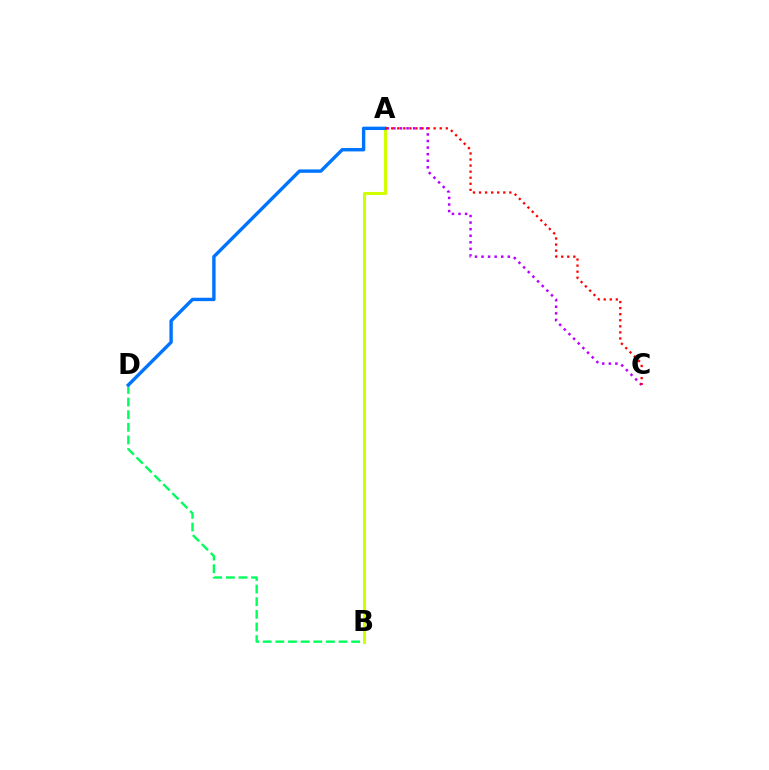{('A', 'C'): [{'color': '#b900ff', 'line_style': 'dotted', 'thickness': 1.79}, {'color': '#ff0000', 'line_style': 'dotted', 'thickness': 1.65}], ('B', 'D'): [{'color': '#00ff5c', 'line_style': 'dashed', 'thickness': 1.72}], ('A', 'B'): [{'color': '#d1ff00', 'line_style': 'solid', 'thickness': 2.23}], ('A', 'D'): [{'color': '#0074ff', 'line_style': 'solid', 'thickness': 2.44}]}